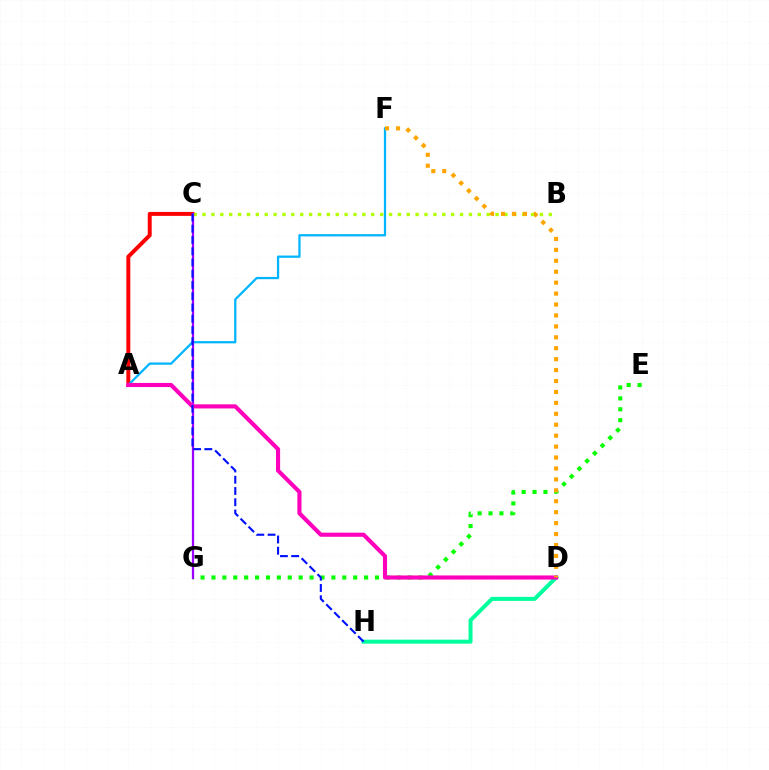{('D', 'H'): [{'color': '#00ff9d', 'line_style': 'solid', 'thickness': 2.89}], ('A', 'C'): [{'color': '#ff0000', 'line_style': 'solid', 'thickness': 2.85}], ('A', 'F'): [{'color': '#00b5ff', 'line_style': 'solid', 'thickness': 1.63}], ('B', 'C'): [{'color': '#b3ff00', 'line_style': 'dotted', 'thickness': 2.41}], ('E', 'G'): [{'color': '#08ff00', 'line_style': 'dotted', 'thickness': 2.96}], ('C', 'G'): [{'color': '#9b00ff', 'line_style': 'solid', 'thickness': 1.62}], ('A', 'D'): [{'color': '#ff00bd', 'line_style': 'solid', 'thickness': 2.96}], ('C', 'H'): [{'color': '#0010ff', 'line_style': 'dashed', 'thickness': 1.53}], ('D', 'F'): [{'color': '#ffa500', 'line_style': 'dotted', 'thickness': 2.97}]}